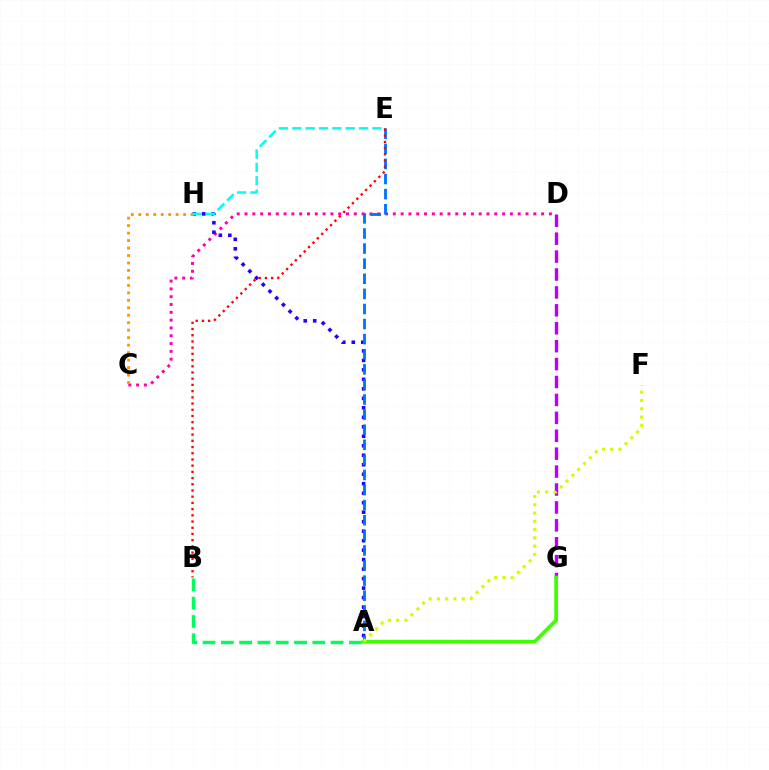{('C', 'D'): [{'color': '#ff00ac', 'line_style': 'dotted', 'thickness': 2.12}], ('A', 'H'): [{'color': '#2500ff', 'line_style': 'dotted', 'thickness': 2.58}], ('D', 'G'): [{'color': '#b900ff', 'line_style': 'dashed', 'thickness': 2.43}], ('A', 'E'): [{'color': '#0074ff', 'line_style': 'dashed', 'thickness': 2.05}], ('A', 'G'): [{'color': '#3dff00', 'line_style': 'solid', 'thickness': 2.67}], ('A', 'F'): [{'color': '#d1ff00', 'line_style': 'dotted', 'thickness': 2.25}], ('A', 'B'): [{'color': '#00ff5c', 'line_style': 'dashed', 'thickness': 2.49}], ('C', 'H'): [{'color': '#ff9400', 'line_style': 'dotted', 'thickness': 2.03}], ('B', 'E'): [{'color': '#ff0000', 'line_style': 'dotted', 'thickness': 1.69}], ('E', 'H'): [{'color': '#00fff6', 'line_style': 'dashed', 'thickness': 1.81}]}